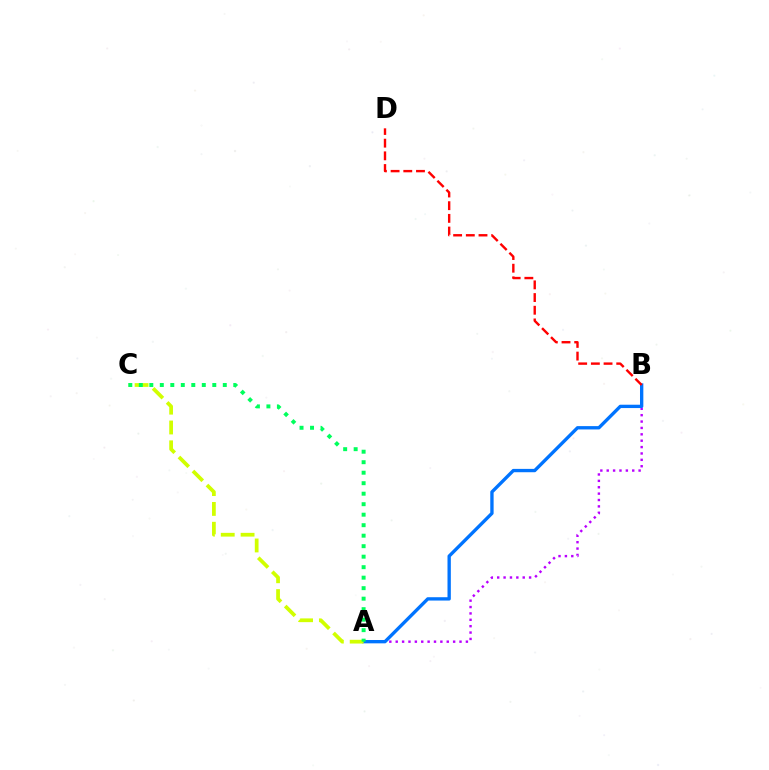{('A', 'B'): [{'color': '#b900ff', 'line_style': 'dotted', 'thickness': 1.73}, {'color': '#0074ff', 'line_style': 'solid', 'thickness': 2.4}], ('A', 'C'): [{'color': '#d1ff00', 'line_style': 'dashed', 'thickness': 2.69}, {'color': '#00ff5c', 'line_style': 'dotted', 'thickness': 2.85}], ('B', 'D'): [{'color': '#ff0000', 'line_style': 'dashed', 'thickness': 1.72}]}